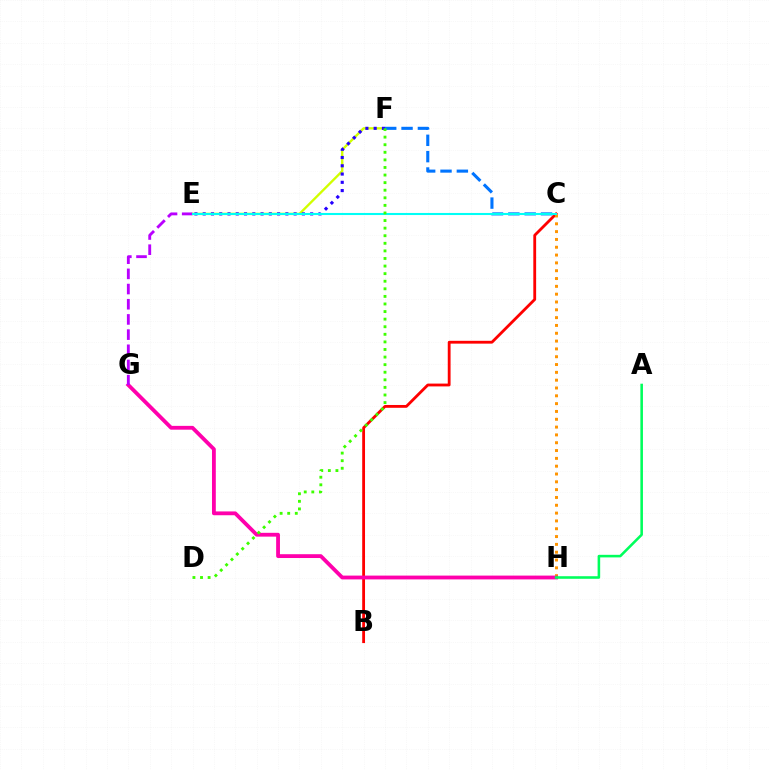{('B', 'C'): [{'color': '#ff0000', 'line_style': 'solid', 'thickness': 2.03}], ('E', 'F'): [{'color': '#d1ff00', 'line_style': 'solid', 'thickness': 1.7}, {'color': '#2500ff', 'line_style': 'dotted', 'thickness': 2.25}], ('C', 'F'): [{'color': '#0074ff', 'line_style': 'dashed', 'thickness': 2.22}], ('C', 'H'): [{'color': '#ff9400', 'line_style': 'dotted', 'thickness': 2.12}], ('G', 'H'): [{'color': '#ff00ac', 'line_style': 'solid', 'thickness': 2.75}], ('A', 'H'): [{'color': '#00ff5c', 'line_style': 'solid', 'thickness': 1.85}], ('E', 'G'): [{'color': '#b900ff', 'line_style': 'dashed', 'thickness': 2.06}], ('C', 'E'): [{'color': '#00fff6', 'line_style': 'solid', 'thickness': 1.5}], ('D', 'F'): [{'color': '#3dff00', 'line_style': 'dotted', 'thickness': 2.06}]}